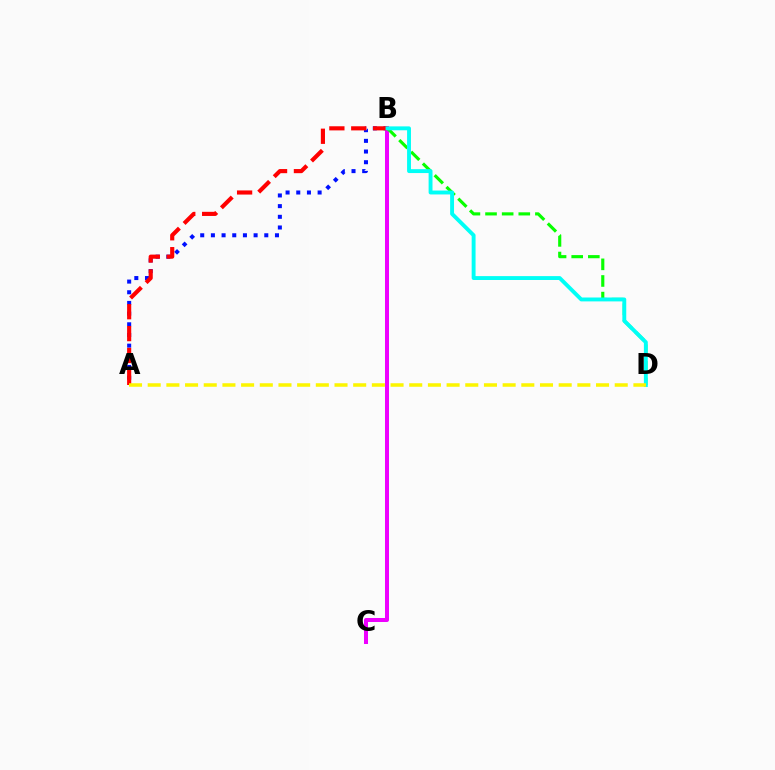{('A', 'B'): [{'color': '#0010ff', 'line_style': 'dotted', 'thickness': 2.9}, {'color': '#ff0000', 'line_style': 'dashed', 'thickness': 2.97}], ('B', 'C'): [{'color': '#ee00ff', 'line_style': 'solid', 'thickness': 2.89}], ('B', 'D'): [{'color': '#08ff00', 'line_style': 'dashed', 'thickness': 2.26}, {'color': '#00fff6', 'line_style': 'solid', 'thickness': 2.8}], ('A', 'D'): [{'color': '#fcf500', 'line_style': 'dashed', 'thickness': 2.54}]}